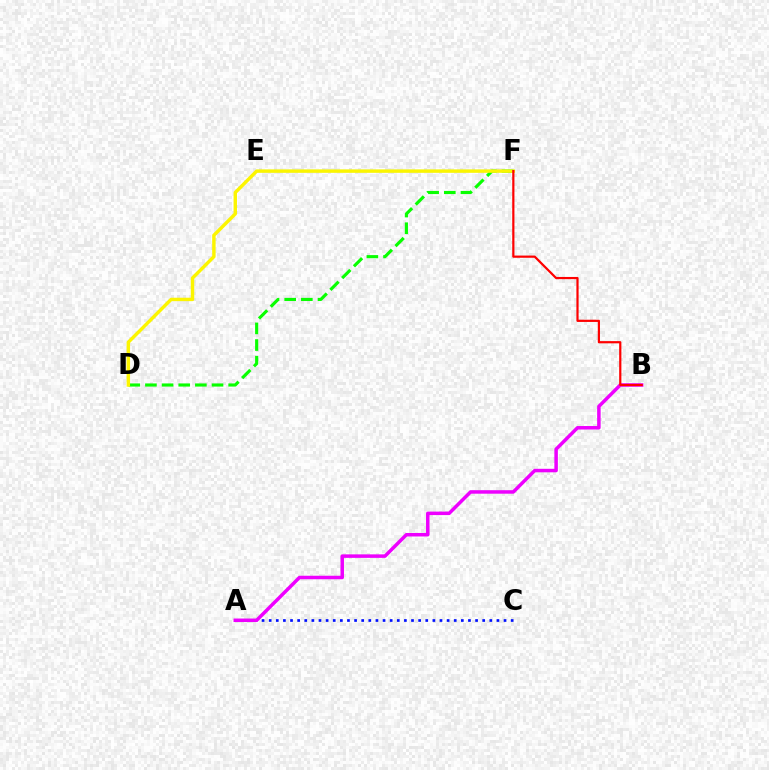{('D', 'F'): [{'color': '#08ff00', 'line_style': 'dashed', 'thickness': 2.26}, {'color': '#fcf500', 'line_style': 'solid', 'thickness': 2.47}], ('A', 'C'): [{'color': '#0010ff', 'line_style': 'dotted', 'thickness': 1.93}], ('E', 'F'): [{'color': '#00fff6', 'line_style': 'solid', 'thickness': 1.52}], ('A', 'B'): [{'color': '#ee00ff', 'line_style': 'solid', 'thickness': 2.52}], ('B', 'F'): [{'color': '#ff0000', 'line_style': 'solid', 'thickness': 1.59}]}